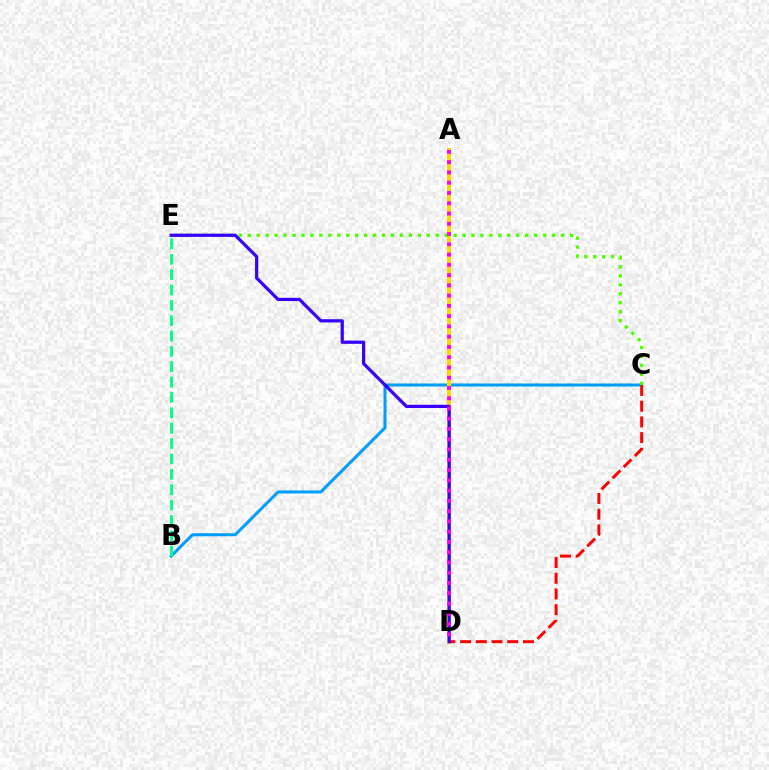{('B', 'C'): [{'color': '#009eff', 'line_style': 'solid', 'thickness': 2.19}], ('A', 'D'): [{'color': '#ffd500', 'line_style': 'solid', 'thickness': 2.83}, {'color': '#ff00ed', 'line_style': 'dotted', 'thickness': 2.79}], ('C', 'E'): [{'color': '#4fff00', 'line_style': 'dotted', 'thickness': 2.43}], ('C', 'D'): [{'color': '#ff0000', 'line_style': 'dashed', 'thickness': 2.13}], ('B', 'E'): [{'color': '#00ff86', 'line_style': 'dashed', 'thickness': 2.09}], ('D', 'E'): [{'color': '#3700ff', 'line_style': 'solid', 'thickness': 2.32}]}